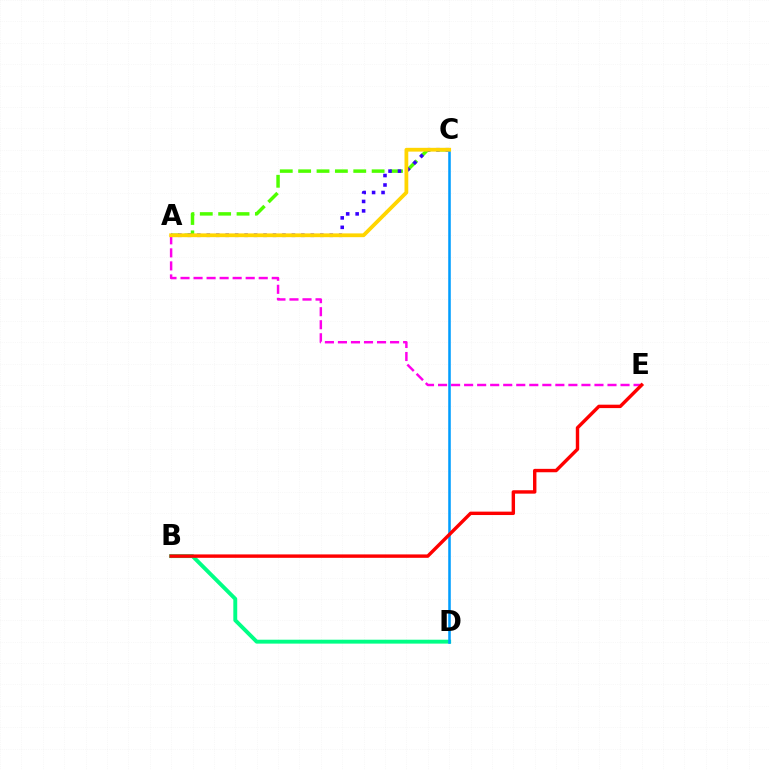{('B', 'D'): [{'color': '#00ff86', 'line_style': 'solid', 'thickness': 2.81}], ('A', 'C'): [{'color': '#4fff00', 'line_style': 'dashed', 'thickness': 2.5}, {'color': '#3700ff', 'line_style': 'dotted', 'thickness': 2.57}, {'color': '#ffd500', 'line_style': 'solid', 'thickness': 2.72}], ('C', 'D'): [{'color': '#009eff', 'line_style': 'solid', 'thickness': 1.84}], ('A', 'E'): [{'color': '#ff00ed', 'line_style': 'dashed', 'thickness': 1.77}], ('B', 'E'): [{'color': '#ff0000', 'line_style': 'solid', 'thickness': 2.45}]}